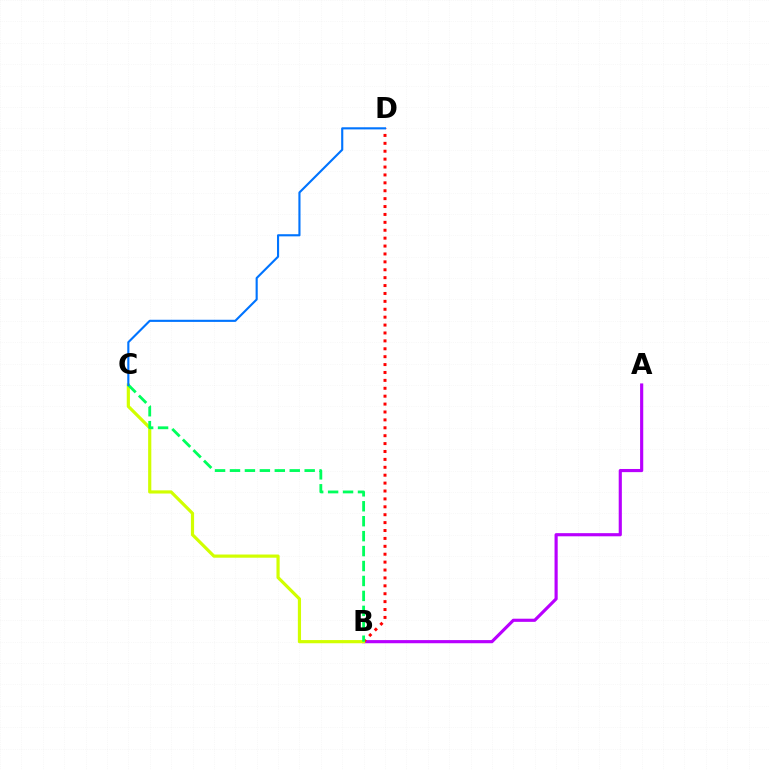{('A', 'B'): [{'color': '#b900ff', 'line_style': 'solid', 'thickness': 2.27}], ('B', 'D'): [{'color': '#ff0000', 'line_style': 'dotted', 'thickness': 2.15}], ('B', 'C'): [{'color': '#d1ff00', 'line_style': 'solid', 'thickness': 2.29}, {'color': '#00ff5c', 'line_style': 'dashed', 'thickness': 2.03}], ('C', 'D'): [{'color': '#0074ff', 'line_style': 'solid', 'thickness': 1.53}]}